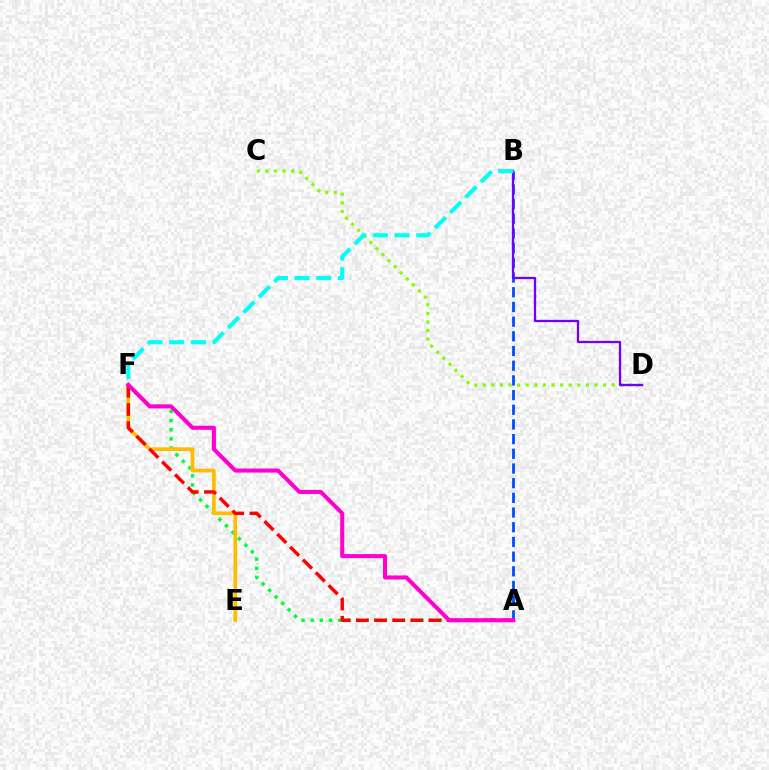{('A', 'B'): [{'color': '#004bff', 'line_style': 'dashed', 'thickness': 2.0}], ('A', 'F'): [{'color': '#00ff39', 'line_style': 'dotted', 'thickness': 2.49}, {'color': '#ff0000', 'line_style': 'dashed', 'thickness': 2.46}, {'color': '#ff00cf', 'line_style': 'solid', 'thickness': 2.92}], ('E', 'F'): [{'color': '#ffbd00', 'line_style': 'solid', 'thickness': 2.65}], ('C', 'D'): [{'color': '#84ff00', 'line_style': 'dotted', 'thickness': 2.33}], ('B', 'D'): [{'color': '#7200ff', 'line_style': 'solid', 'thickness': 1.65}], ('B', 'F'): [{'color': '#00fff6', 'line_style': 'dashed', 'thickness': 2.95}]}